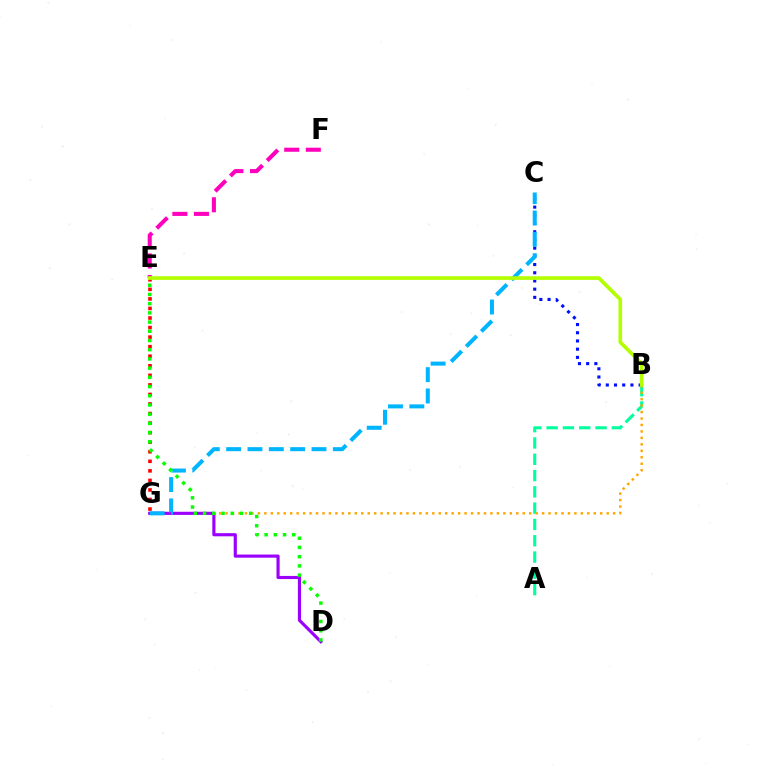{('A', 'B'): [{'color': '#00ff9d', 'line_style': 'dashed', 'thickness': 2.21}], ('B', 'G'): [{'color': '#ffa500', 'line_style': 'dotted', 'thickness': 1.75}], ('D', 'G'): [{'color': '#9b00ff', 'line_style': 'solid', 'thickness': 2.27}], ('B', 'C'): [{'color': '#0010ff', 'line_style': 'dotted', 'thickness': 2.23}], ('C', 'G'): [{'color': '#00b5ff', 'line_style': 'dashed', 'thickness': 2.9}], ('E', 'F'): [{'color': '#ff00bd', 'line_style': 'dashed', 'thickness': 2.93}], ('E', 'G'): [{'color': '#ff0000', 'line_style': 'dotted', 'thickness': 2.6}], ('D', 'E'): [{'color': '#08ff00', 'line_style': 'dotted', 'thickness': 2.5}], ('B', 'E'): [{'color': '#b3ff00', 'line_style': 'solid', 'thickness': 2.64}]}